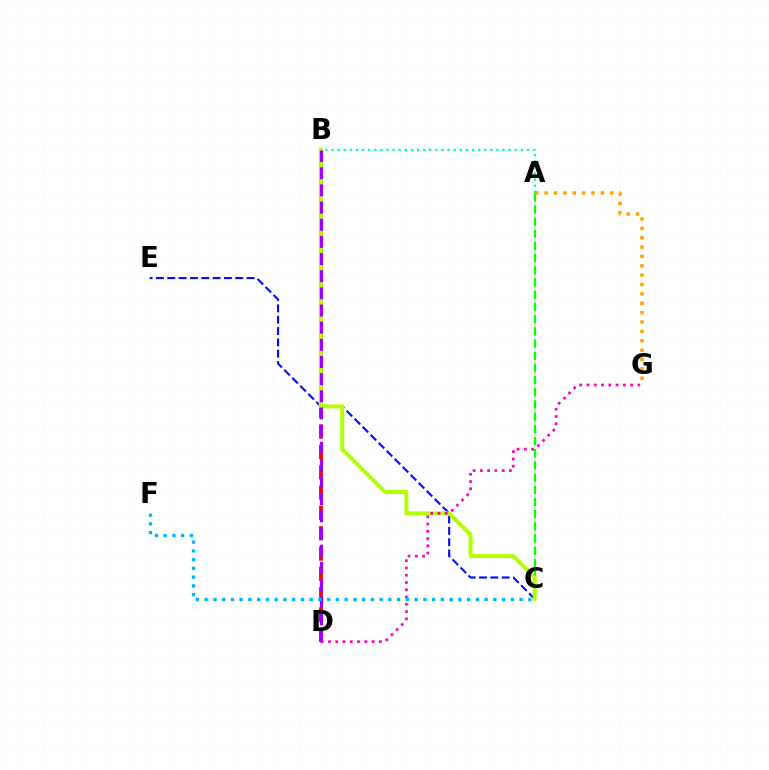{('A', 'C'): [{'color': '#08ff00', 'line_style': 'dashed', 'thickness': 1.66}], ('A', 'B'): [{'color': '#00ff9d', 'line_style': 'dotted', 'thickness': 1.66}], ('B', 'D'): [{'color': '#ff0000', 'line_style': 'dashed', 'thickness': 2.76}, {'color': '#9b00ff', 'line_style': 'dashed', 'thickness': 2.33}], ('A', 'G'): [{'color': '#ffa500', 'line_style': 'dotted', 'thickness': 2.55}], ('C', 'E'): [{'color': '#0010ff', 'line_style': 'dashed', 'thickness': 1.54}], ('B', 'C'): [{'color': '#b3ff00', 'line_style': 'solid', 'thickness': 2.84}], ('D', 'G'): [{'color': '#ff00bd', 'line_style': 'dotted', 'thickness': 1.97}], ('C', 'F'): [{'color': '#00b5ff', 'line_style': 'dotted', 'thickness': 2.38}]}